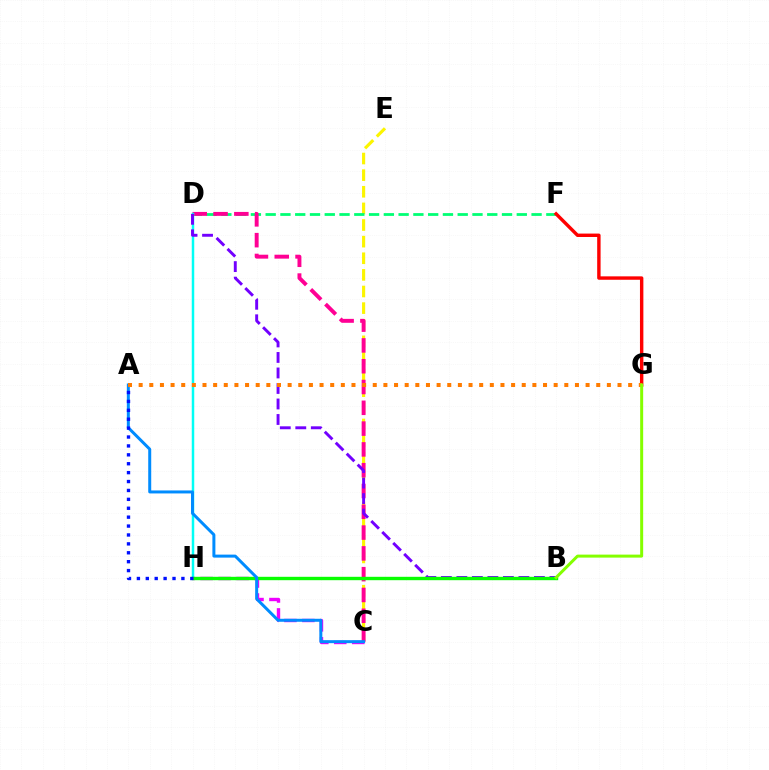{('C', 'H'): [{'color': '#ee00ff', 'line_style': 'dashed', 'thickness': 2.44}], ('C', 'E'): [{'color': '#fcf500', 'line_style': 'dashed', 'thickness': 2.26}], ('D', 'F'): [{'color': '#00ff74', 'line_style': 'dashed', 'thickness': 2.01}], ('C', 'D'): [{'color': '#ff0094', 'line_style': 'dashed', 'thickness': 2.82}], ('D', 'H'): [{'color': '#00fff6', 'line_style': 'solid', 'thickness': 1.79}], ('B', 'D'): [{'color': '#7200ff', 'line_style': 'dashed', 'thickness': 2.11}], ('B', 'H'): [{'color': '#08ff00', 'line_style': 'solid', 'thickness': 2.44}], ('A', 'C'): [{'color': '#008cff', 'line_style': 'solid', 'thickness': 2.15}], ('A', 'H'): [{'color': '#0010ff', 'line_style': 'dotted', 'thickness': 2.42}], ('F', 'G'): [{'color': '#ff0000', 'line_style': 'solid', 'thickness': 2.46}], ('A', 'G'): [{'color': '#ff7c00', 'line_style': 'dotted', 'thickness': 2.89}], ('B', 'G'): [{'color': '#84ff00', 'line_style': 'solid', 'thickness': 2.16}]}